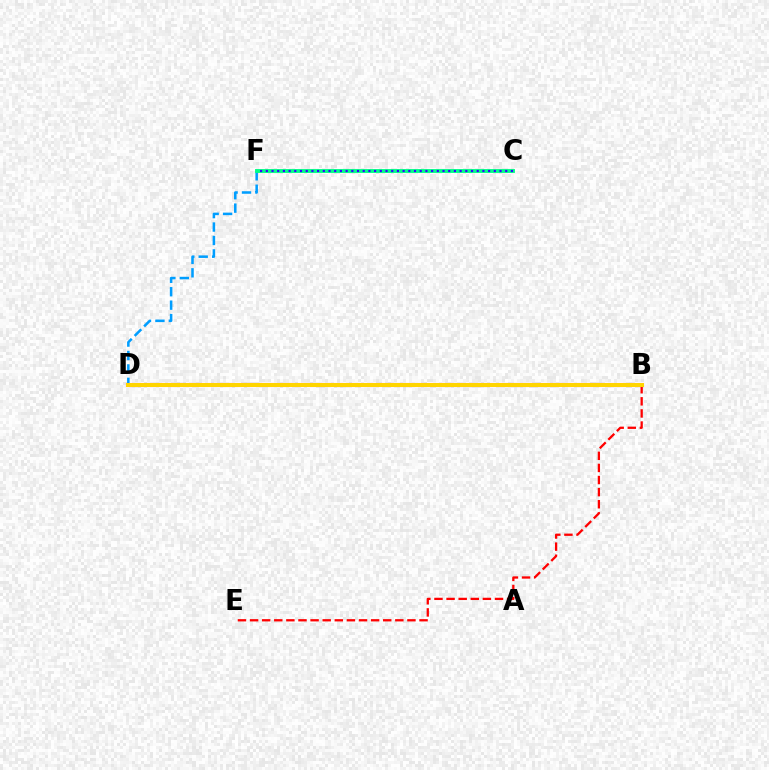{('B', 'D'): [{'color': '#4fff00', 'line_style': 'dashed', 'thickness': 2.65}, {'color': '#ff00ed', 'line_style': 'solid', 'thickness': 2.92}, {'color': '#ffd500', 'line_style': 'solid', 'thickness': 2.9}], ('D', 'F'): [{'color': '#009eff', 'line_style': 'dashed', 'thickness': 1.82}], ('C', 'F'): [{'color': '#00ff86', 'line_style': 'solid', 'thickness': 2.79}, {'color': '#3700ff', 'line_style': 'dotted', 'thickness': 1.55}], ('B', 'E'): [{'color': '#ff0000', 'line_style': 'dashed', 'thickness': 1.64}]}